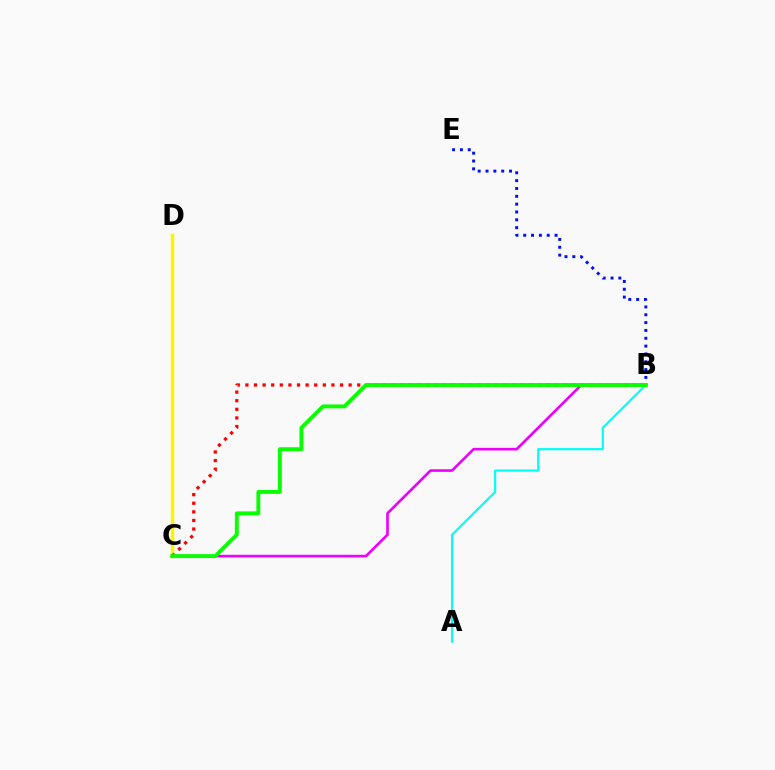{('B', 'C'): [{'color': '#ee00ff', 'line_style': 'solid', 'thickness': 1.9}, {'color': '#ff0000', 'line_style': 'dotted', 'thickness': 2.34}, {'color': '#08ff00', 'line_style': 'solid', 'thickness': 2.79}], ('C', 'D'): [{'color': '#fcf500', 'line_style': 'solid', 'thickness': 2.5}], ('A', 'B'): [{'color': '#00fff6', 'line_style': 'solid', 'thickness': 1.57}], ('B', 'E'): [{'color': '#0010ff', 'line_style': 'dotted', 'thickness': 2.13}]}